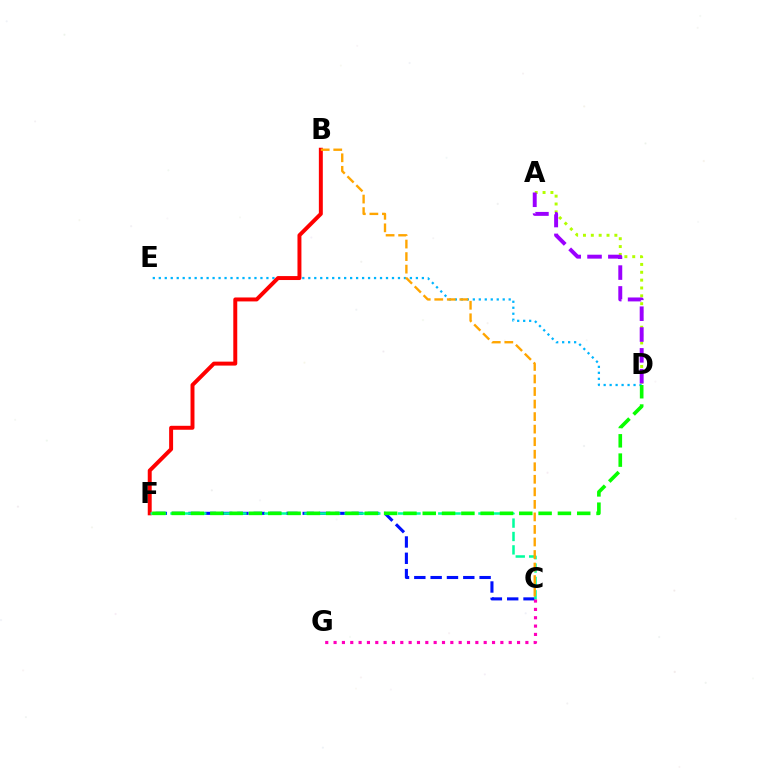{('C', 'F'): [{'color': '#0010ff', 'line_style': 'dashed', 'thickness': 2.22}, {'color': '#00ff9d', 'line_style': 'dashed', 'thickness': 1.82}], ('D', 'E'): [{'color': '#00b5ff', 'line_style': 'dotted', 'thickness': 1.62}], ('A', 'D'): [{'color': '#b3ff00', 'line_style': 'dotted', 'thickness': 2.13}, {'color': '#9b00ff', 'line_style': 'dashed', 'thickness': 2.83}], ('B', 'F'): [{'color': '#ff0000', 'line_style': 'solid', 'thickness': 2.85}], ('B', 'C'): [{'color': '#ffa500', 'line_style': 'dashed', 'thickness': 1.7}], ('D', 'F'): [{'color': '#08ff00', 'line_style': 'dashed', 'thickness': 2.62}], ('C', 'G'): [{'color': '#ff00bd', 'line_style': 'dotted', 'thickness': 2.27}]}